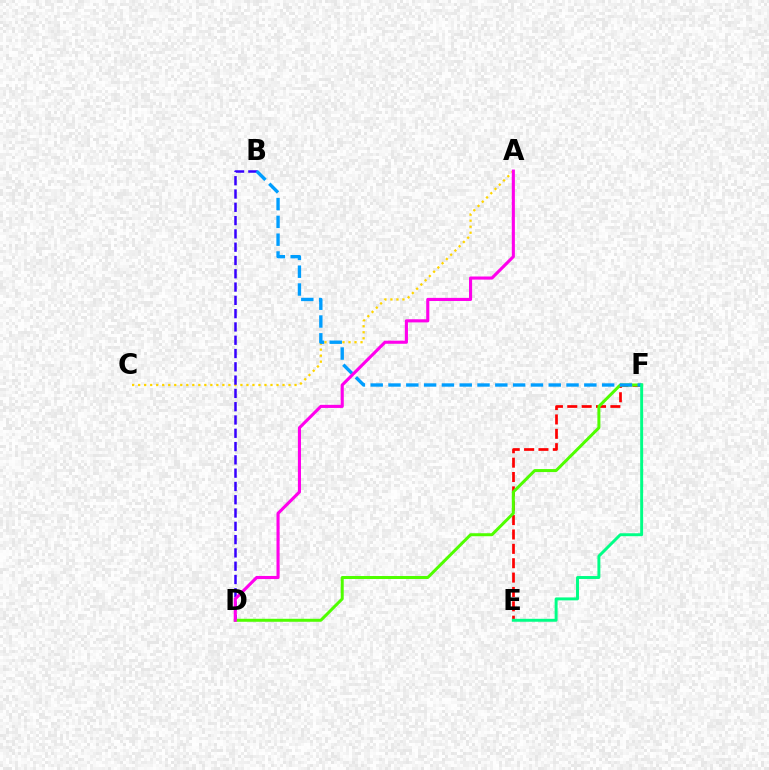{('E', 'F'): [{'color': '#ff0000', 'line_style': 'dashed', 'thickness': 1.95}, {'color': '#00ff86', 'line_style': 'solid', 'thickness': 2.12}], ('A', 'C'): [{'color': '#ffd500', 'line_style': 'dotted', 'thickness': 1.63}], ('B', 'D'): [{'color': '#3700ff', 'line_style': 'dashed', 'thickness': 1.81}], ('D', 'F'): [{'color': '#4fff00', 'line_style': 'solid', 'thickness': 2.16}], ('B', 'F'): [{'color': '#009eff', 'line_style': 'dashed', 'thickness': 2.42}], ('A', 'D'): [{'color': '#ff00ed', 'line_style': 'solid', 'thickness': 2.24}]}